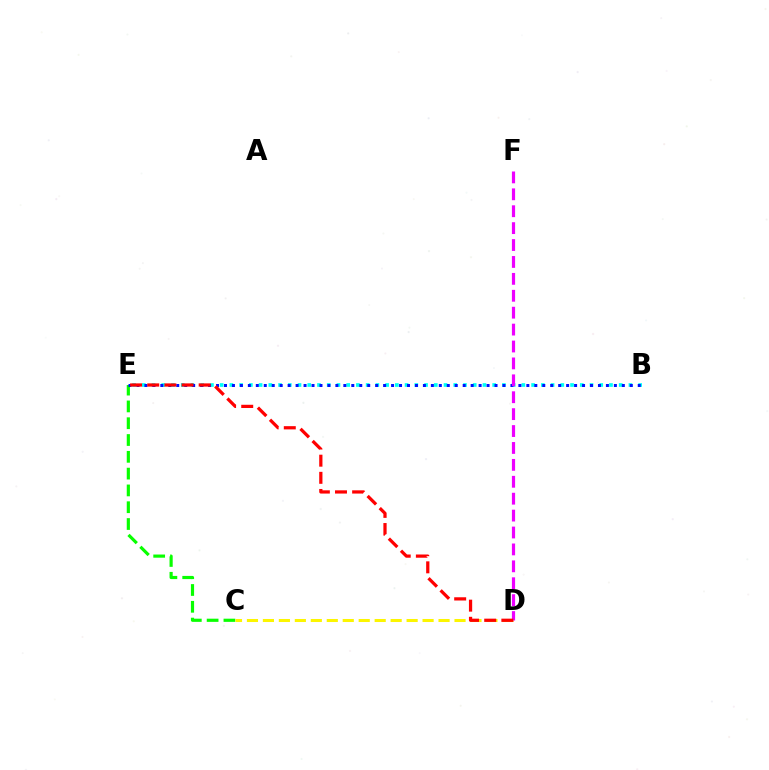{('C', 'E'): [{'color': '#08ff00', 'line_style': 'dashed', 'thickness': 2.28}], ('B', 'E'): [{'color': '#00fff6', 'line_style': 'dotted', 'thickness': 2.64}, {'color': '#0010ff', 'line_style': 'dotted', 'thickness': 2.16}], ('C', 'D'): [{'color': '#fcf500', 'line_style': 'dashed', 'thickness': 2.17}], ('D', 'F'): [{'color': '#ee00ff', 'line_style': 'dashed', 'thickness': 2.3}], ('D', 'E'): [{'color': '#ff0000', 'line_style': 'dashed', 'thickness': 2.33}]}